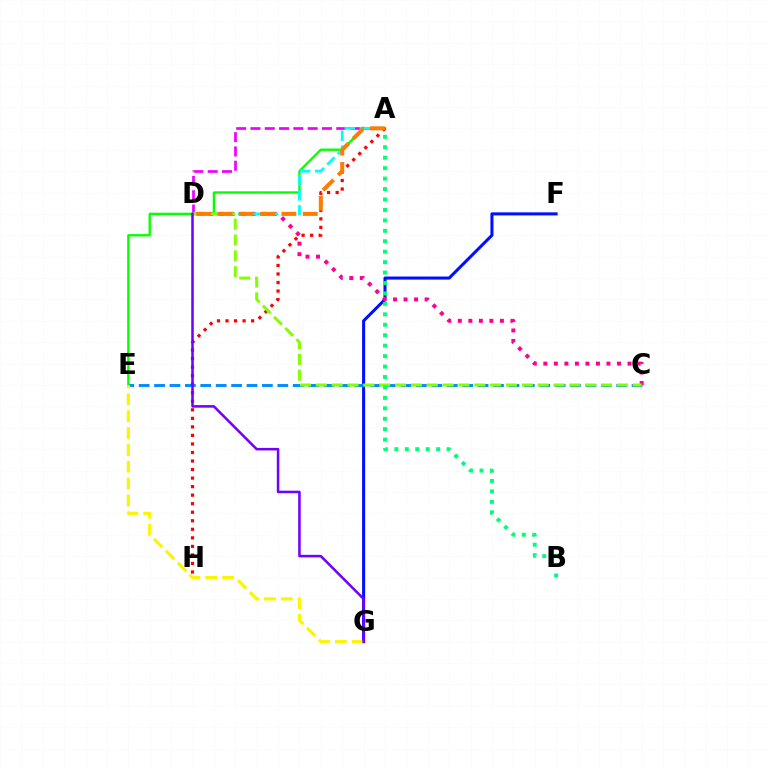{('F', 'G'): [{'color': '#0010ff', 'line_style': 'solid', 'thickness': 2.2}], ('C', 'E'): [{'color': '#008cff', 'line_style': 'dashed', 'thickness': 2.09}], ('A', 'E'): [{'color': '#08ff00', 'line_style': 'solid', 'thickness': 1.69}], ('E', 'G'): [{'color': '#fcf500', 'line_style': 'dashed', 'thickness': 2.29}], ('A', 'D'): [{'color': '#ee00ff', 'line_style': 'dashed', 'thickness': 1.94}, {'color': '#00fff6', 'line_style': 'dashed', 'thickness': 2.04}, {'color': '#ff7c00', 'line_style': 'dashed', 'thickness': 2.89}], ('C', 'D'): [{'color': '#ff0094', 'line_style': 'dotted', 'thickness': 2.86}, {'color': '#84ff00', 'line_style': 'dashed', 'thickness': 2.15}], ('A', 'H'): [{'color': '#ff0000', 'line_style': 'dotted', 'thickness': 2.32}], ('A', 'B'): [{'color': '#00ff74', 'line_style': 'dotted', 'thickness': 2.84}], ('D', 'G'): [{'color': '#7200ff', 'line_style': 'solid', 'thickness': 1.83}]}